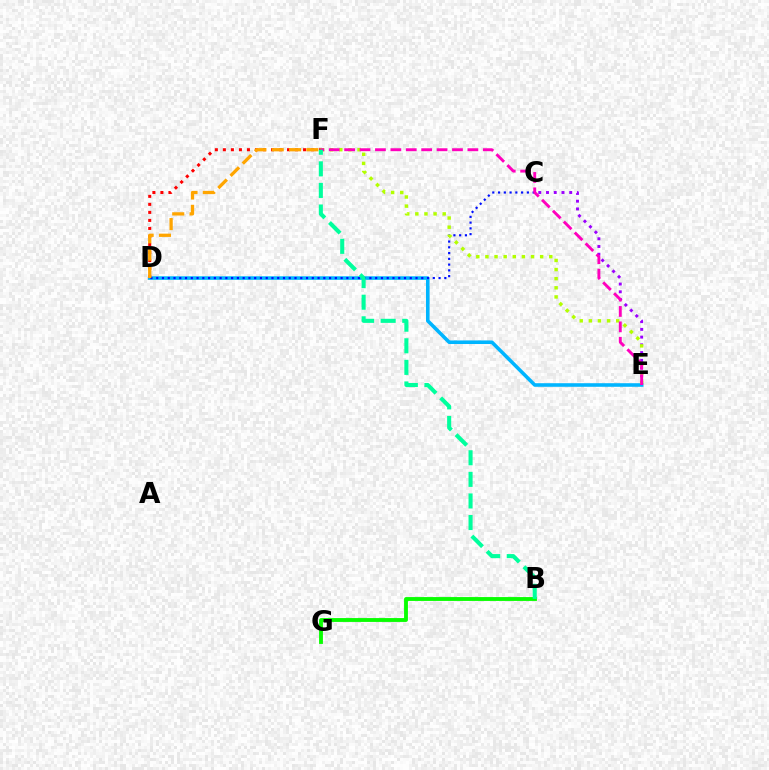{('D', 'E'): [{'color': '#00b5ff', 'line_style': 'solid', 'thickness': 2.58}], ('C', 'E'): [{'color': '#9b00ff', 'line_style': 'dotted', 'thickness': 2.1}], ('B', 'G'): [{'color': '#08ff00', 'line_style': 'solid', 'thickness': 2.77}], ('D', 'F'): [{'color': '#ff0000', 'line_style': 'dotted', 'thickness': 2.18}, {'color': '#ffa500', 'line_style': 'dashed', 'thickness': 2.35}], ('C', 'D'): [{'color': '#0010ff', 'line_style': 'dotted', 'thickness': 1.57}], ('E', 'F'): [{'color': '#b3ff00', 'line_style': 'dotted', 'thickness': 2.48}, {'color': '#ff00bd', 'line_style': 'dashed', 'thickness': 2.09}], ('B', 'F'): [{'color': '#00ff9d', 'line_style': 'dashed', 'thickness': 2.93}]}